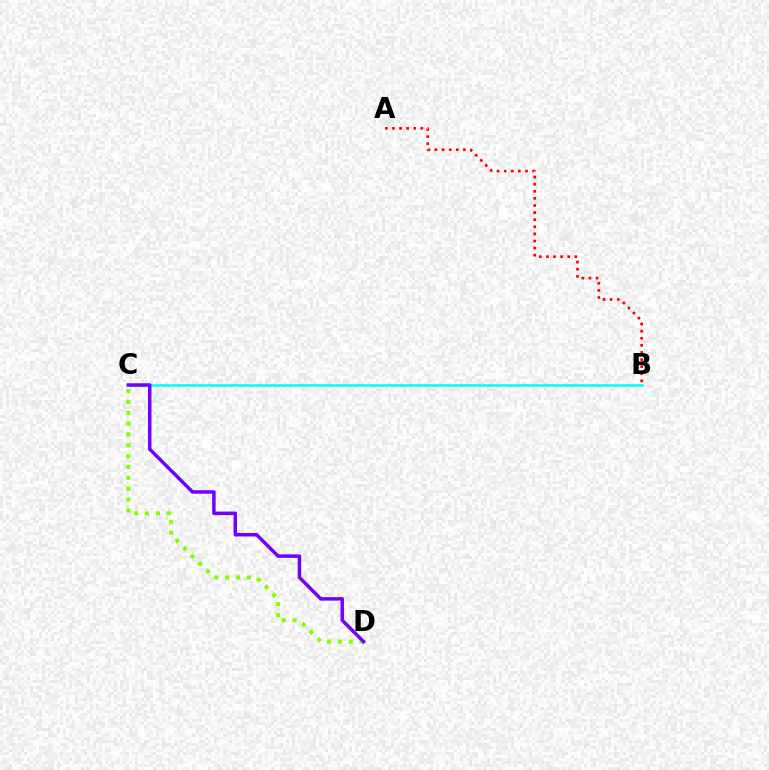{('A', 'B'): [{'color': '#ff0000', 'line_style': 'dotted', 'thickness': 1.93}], ('B', 'C'): [{'color': '#00fff6', 'line_style': 'solid', 'thickness': 1.85}], ('C', 'D'): [{'color': '#84ff00', 'line_style': 'dotted', 'thickness': 2.95}, {'color': '#7200ff', 'line_style': 'solid', 'thickness': 2.51}]}